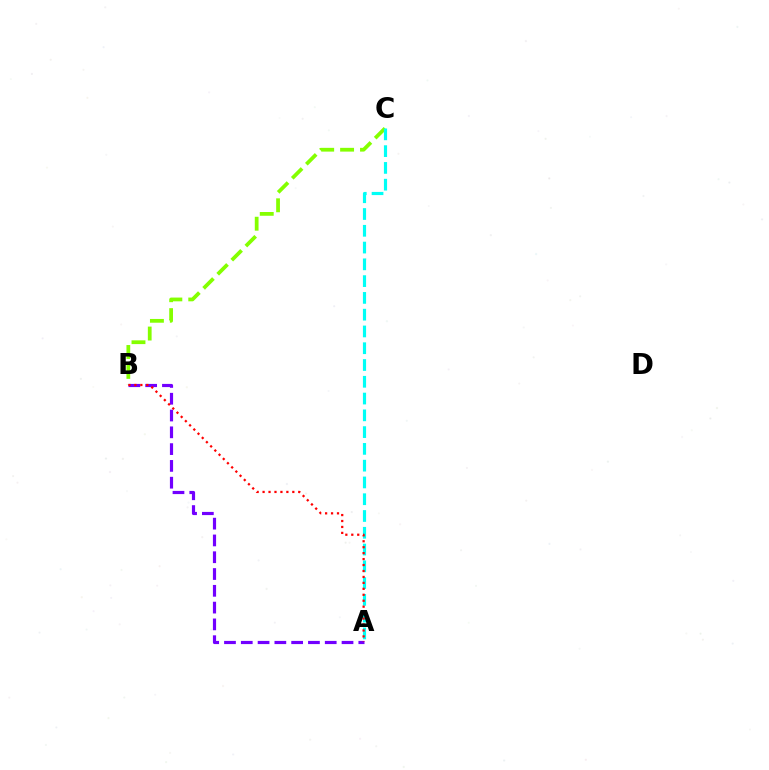{('B', 'C'): [{'color': '#84ff00', 'line_style': 'dashed', 'thickness': 2.7}], ('A', 'C'): [{'color': '#00fff6', 'line_style': 'dashed', 'thickness': 2.28}], ('A', 'B'): [{'color': '#7200ff', 'line_style': 'dashed', 'thickness': 2.28}, {'color': '#ff0000', 'line_style': 'dotted', 'thickness': 1.62}]}